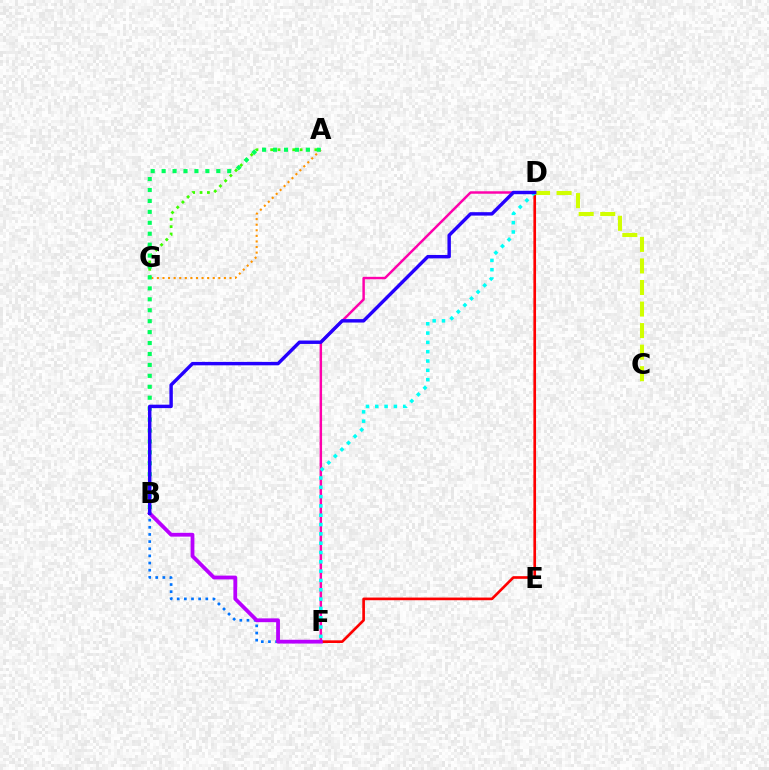{('D', 'F'): [{'color': '#ff0000', 'line_style': 'solid', 'thickness': 1.91}, {'color': '#ff00ac', 'line_style': 'solid', 'thickness': 1.77}, {'color': '#00fff6', 'line_style': 'dotted', 'thickness': 2.53}], ('A', 'G'): [{'color': '#3dff00', 'line_style': 'dotted', 'thickness': 2.0}, {'color': '#ff9400', 'line_style': 'dotted', 'thickness': 1.52}], ('B', 'F'): [{'color': '#0074ff', 'line_style': 'dotted', 'thickness': 1.94}, {'color': '#b900ff', 'line_style': 'solid', 'thickness': 2.74}], ('C', 'D'): [{'color': '#d1ff00', 'line_style': 'dashed', 'thickness': 2.93}], ('A', 'B'): [{'color': '#00ff5c', 'line_style': 'dotted', 'thickness': 2.97}], ('B', 'D'): [{'color': '#2500ff', 'line_style': 'solid', 'thickness': 2.46}]}